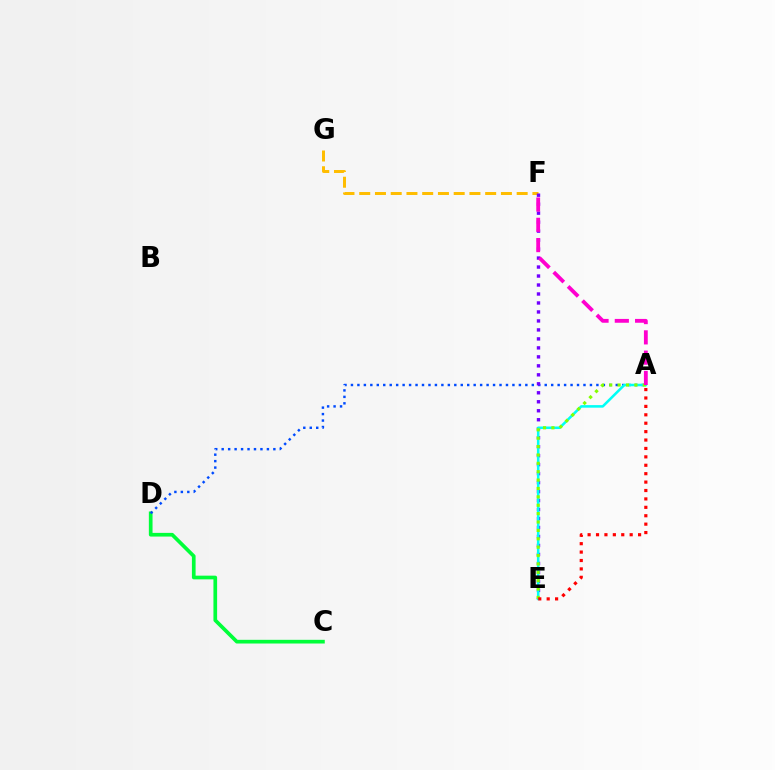{('C', 'D'): [{'color': '#00ff39', 'line_style': 'solid', 'thickness': 2.66}], ('F', 'G'): [{'color': '#ffbd00', 'line_style': 'dashed', 'thickness': 2.14}], ('A', 'D'): [{'color': '#004bff', 'line_style': 'dotted', 'thickness': 1.75}], ('E', 'F'): [{'color': '#7200ff', 'line_style': 'dotted', 'thickness': 2.44}], ('A', 'E'): [{'color': '#00fff6', 'line_style': 'solid', 'thickness': 1.83}, {'color': '#84ff00', 'line_style': 'dotted', 'thickness': 2.28}, {'color': '#ff0000', 'line_style': 'dotted', 'thickness': 2.29}], ('A', 'F'): [{'color': '#ff00cf', 'line_style': 'dashed', 'thickness': 2.75}]}